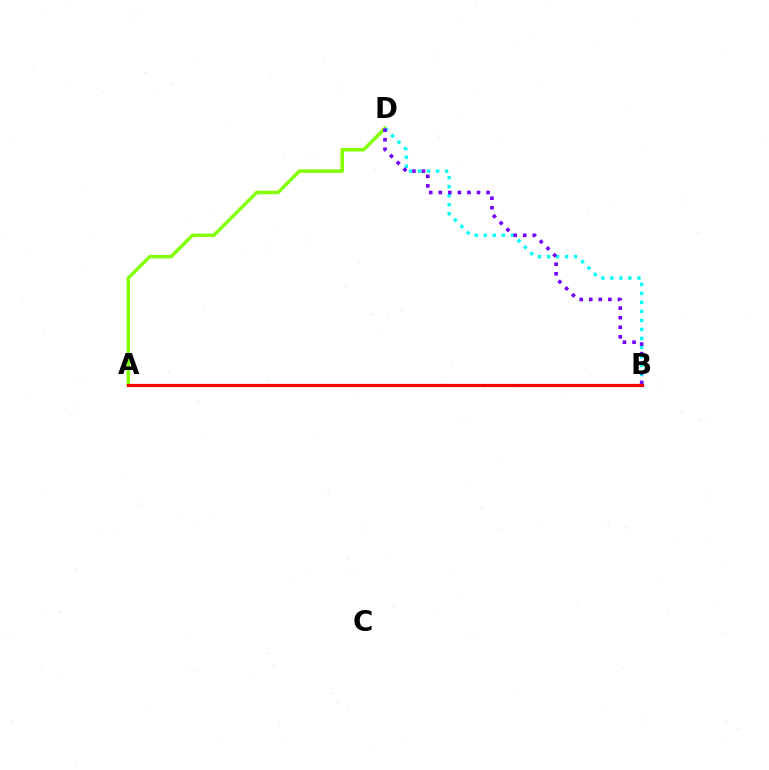{('A', 'D'): [{'color': '#84ff00', 'line_style': 'solid', 'thickness': 2.5}], ('B', 'D'): [{'color': '#00fff6', 'line_style': 'dotted', 'thickness': 2.45}, {'color': '#7200ff', 'line_style': 'dotted', 'thickness': 2.6}], ('A', 'B'): [{'color': '#ff0000', 'line_style': 'solid', 'thickness': 2.32}]}